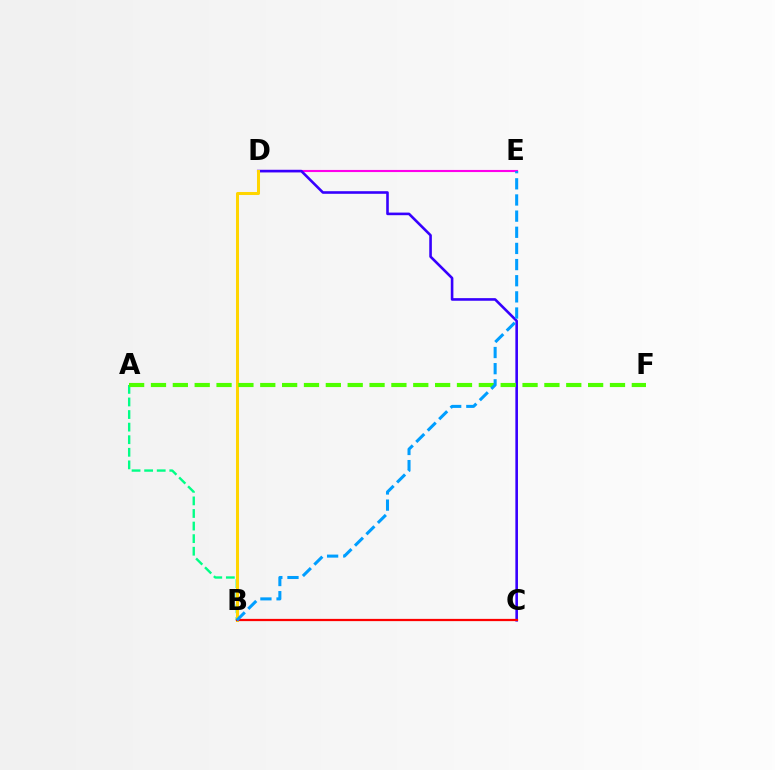{('D', 'E'): [{'color': '#ff00ed', 'line_style': 'solid', 'thickness': 1.53}], ('A', 'B'): [{'color': '#00ff86', 'line_style': 'dashed', 'thickness': 1.71}], ('C', 'D'): [{'color': '#3700ff', 'line_style': 'solid', 'thickness': 1.88}], ('B', 'D'): [{'color': '#ffd500', 'line_style': 'solid', 'thickness': 2.18}], ('A', 'F'): [{'color': '#4fff00', 'line_style': 'dashed', 'thickness': 2.97}], ('B', 'C'): [{'color': '#ff0000', 'line_style': 'solid', 'thickness': 1.61}], ('B', 'E'): [{'color': '#009eff', 'line_style': 'dashed', 'thickness': 2.19}]}